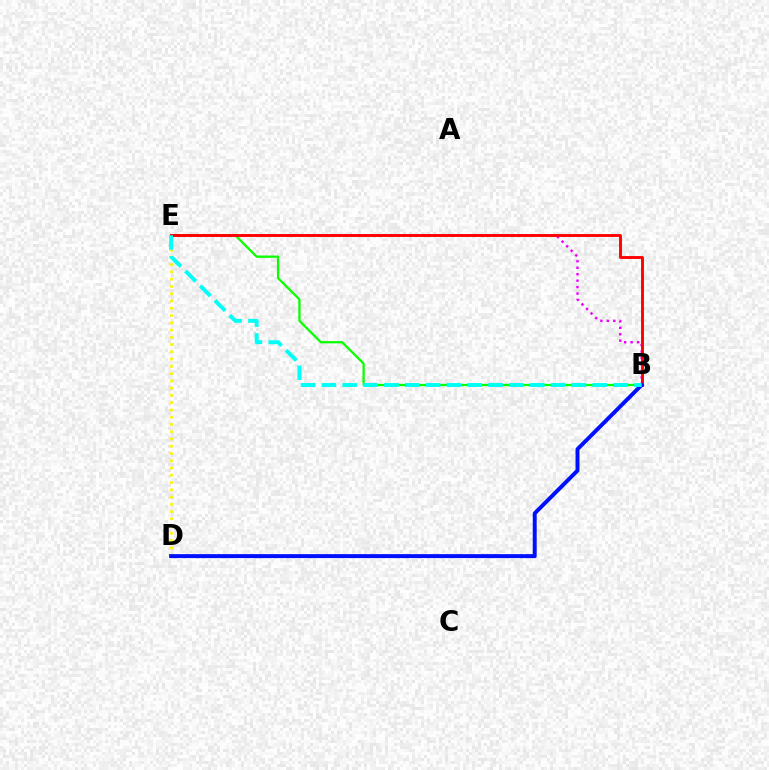{('B', 'E'): [{'color': '#08ff00', 'line_style': 'solid', 'thickness': 1.63}, {'color': '#ee00ff', 'line_style': 'dotted', 'thickness': 1.75}, {'color': '#ff0000', 'line_style': 'solid', 'thickness': 2.08}, {'color': '#00fff6', 'line_style': 'dashed', 'thickness': 2.83}], ('D', 'E'): [{'color': '#fcf500', 'line_style': 'dotted', 'thickness': 1.97}], ('B', 'D'): [{'color': '#0010ff', 'line_style': 'solid', 'thickness': 2.85}]}